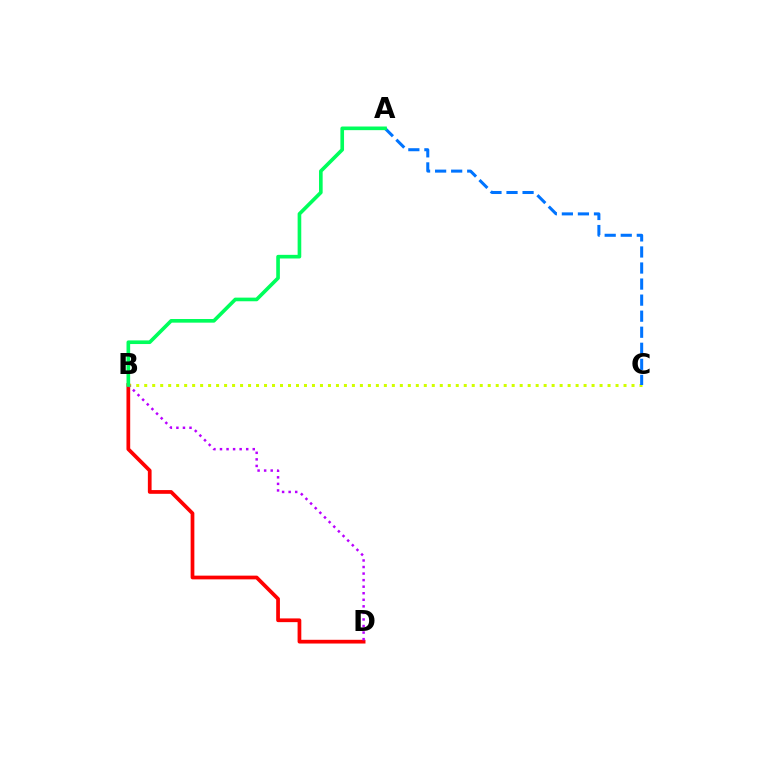{('B', 'C'): [{'color': '#d1ff00', 'line_style': 'dotted', 'thickness': 2.17}], ('B', 'D'): [{'color': '#ff0000', 'line_style': 'solid', 'thickness': 2.68}, {'color': '#b900ff', 'line_style': 'dotted', 'thickness': 1.78}], ('A', 'C'): [{'color': '#0074ff', 'line_style': 'dashed', 'thickness': 2.18}], ('A', 'B'): [{'color': '#00ff5c', 'line_style': 'solid', 'thickness': 2.62}]}